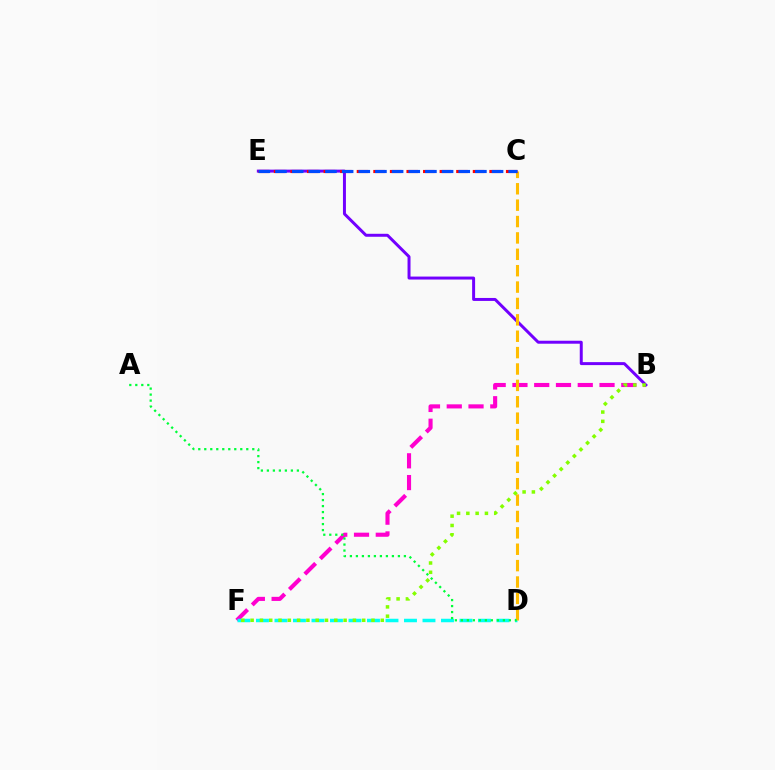{('B', 'F'): [{'color': '#ff00cf', 'line_style': 'dashed', 'thickness': 2.96}, {'color': '#84ff00', 'line_style': 'dotted', 'thickness': 2.53}], ('D', 'F'): [{'color': '#00fff6', 'line_style': 'dashed', 'thickness': 2.51}], ('B', 'E'): [{'color': '#7200ff', 'line_style': 'solid', 'thickness': 2.14}], ('C', 'D'): [{'color': '#ffbd00', 'line_style': 'dashed', 'thickness': 2.23}], ('C', 'E'): [{'color': '#ff0000', 'line_style': 'dashed', 'thickness': 2.25}, {'color': '#004bff', 'line_style': 'dashed', 'thickness': 2.26}], ('A', 'D'): [{'color': '#00ff39', 'line_style': 'dotted', 'thickness': 1.63}]}